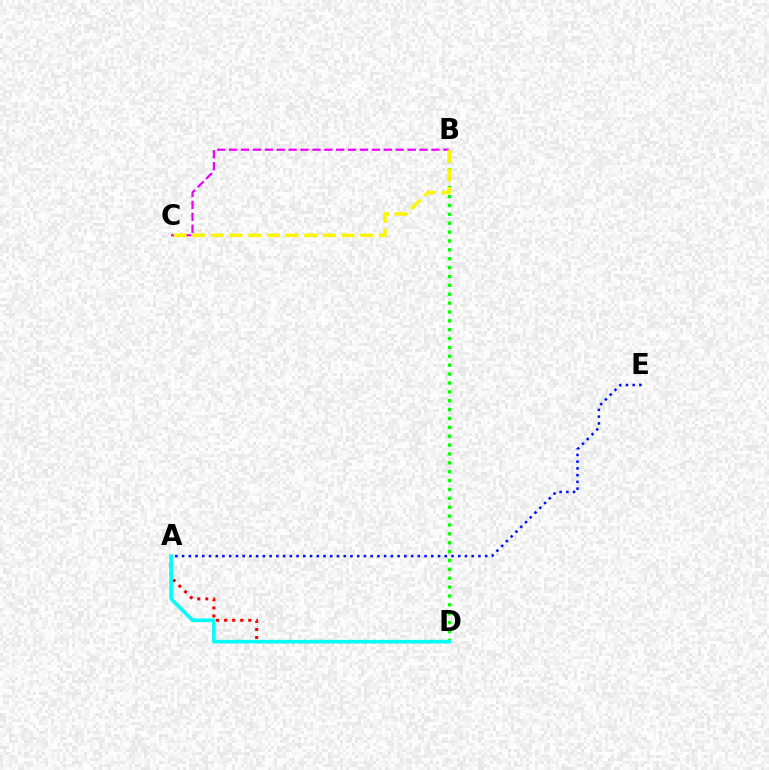{('B', 'D'): [{'color': '#08ff00', 'line_style': 'dotted', 'thickness': 2.41}], ('A', 'D'): [{'color': '#ff0000', 'line_style': 'dotted', 'thickness': 2.19}, {'color': '#00fff6', 'line_style': 'solid', 'thickness': 2.59}], ('B', 'C'): [{'color': '#ee00ff', 'line_style': 'dashed', 'thickness': 1.62}, {'color': '#fcf500', 'line_style': 'dashed', 'thickness': 2.53}], ('A', 'E'): [{'color': '#0010ff', 'line_style': 'dotted', 'thickness': 1.83}]}